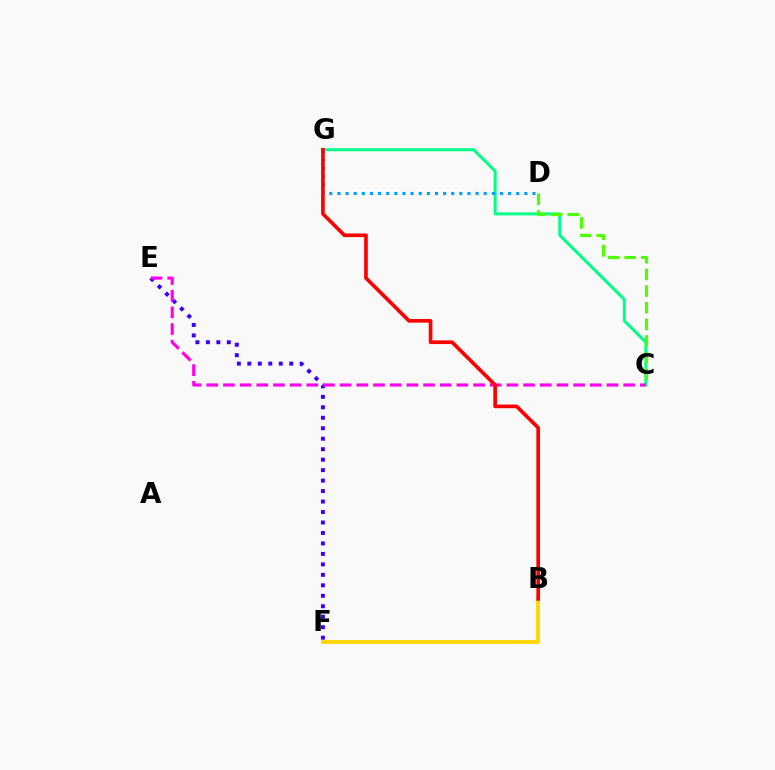{('C', 'G'): [{'color': '#00ff86', 'line_style': 'solid', 'thickness': 2.14}], ('E', 'F'): [{'color': '#3700ff', 'line_style': 'dotted', 'thickness': 2.85}], ('C', 'E'): [{'color': '#ff00ed', 'line_style': 'dashed', 'thickness': 2.27}], ('D', 'G'): [{'color': '#009eff', 'line_style': 'dotted', 'thickness': 2.21}], ('C', 'D'): [{'color': '#4fff00', 'line_style': 'dashed', 'thickness': 2.26}], ('B', 'F'): [{'color': '#ffd500', 'line_style': 'solid', 'thickness': 2.73}], ('B', 'G'): [{'color': '#ff0000', 'line_style': 'solid', 'thickness': 2.63}]}